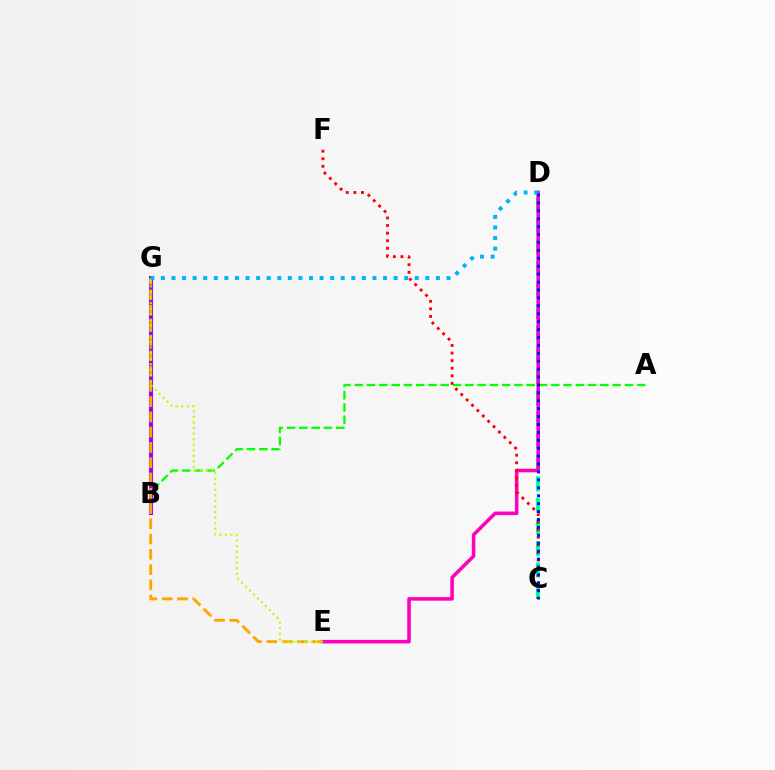{('A', 'B'): [{'color': '#08ff00', 'line_style': 'dashed', 'thickness': 1.67}], ('C', 'D'): [{'color': '#00ff9d', 'line_style': 'dashed', 'thickness': 2.92}, {'color': '#0010ff', 'line_style': 'dotted', 'thickness': 2.15}], ('B', 'G'): [{'color': '#9b00ff', 'line_style': 'solid', 'thickness': 2.92}], ('E', 'G'): [{'color': '#ffa500', 'line_style': 'dashed', 'thickness': 2.07}, {'color': '#b3ff00', 'line_style': 'dotted', 'thickness': 1.51}], ('D', 'E'): [{'color': '#ff00bd', 'line_style': 'solid', 'thickness': 2.56}], ('C', 'F'): [{'color': '#ff0000', 'line_style': 'dotted', 'thickness': 2.06}], ('D', 'G'): [{'color': '#00b5ff', 'line_style': 'dotted', 'thickness': 2.87}]}